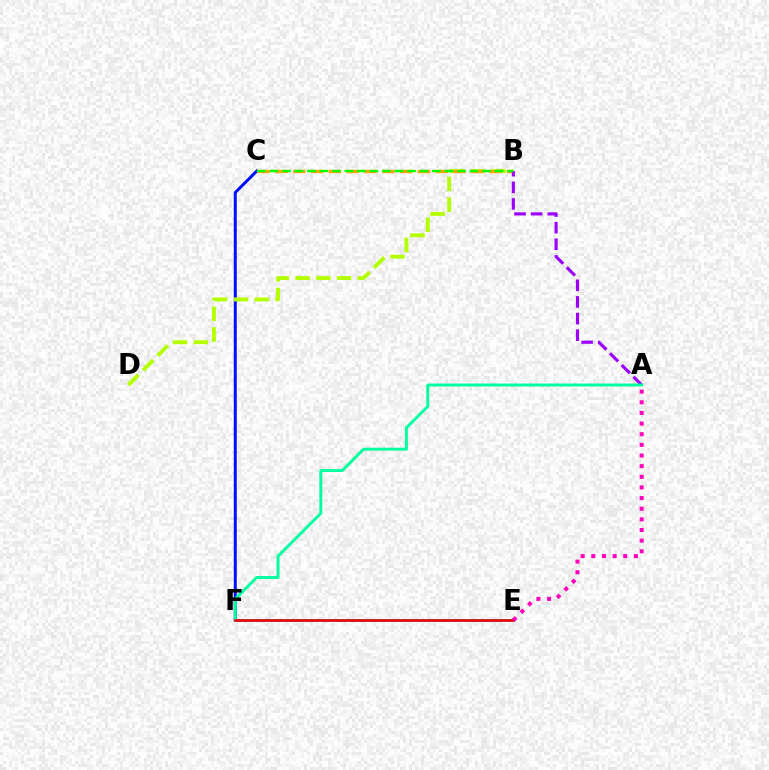{('C', 'F'): [{'color': '#0010ff', 'line_style': 'solid', 'thickness': 2.16}], ('B', 'D'): [{'color': '#b3ff00', 'line_style': 'dashed', 'thickness': 2.82}], ('B', 'C'): [{'color': '#ffa500', 'line_style': 'dashed', 'thickness': 2.42}, {'color': '#08ff00', 'line_style': 'dashed', 'thickness': 1.7}], ('E', 'F'): [{'color': '#00b5ff', 'line_style': 'solid', 'thickness': 2.06}, {'color': '#ff0000', 'line_style': 'solid', 'thickness': 1.85}], ('A', 'B'): [{'color': '#9b00ff', 'line_style': 'dashed', 'thickness': 2.26}], ('A', 'F'): [{'color': '#00ff9d', 'line_style': 'solid', 'thickness': 2.11}], ('A', 'E'): [{'color': '#ff00bd', 'line_style': 'dotted', 'thickness': 2.89}]}